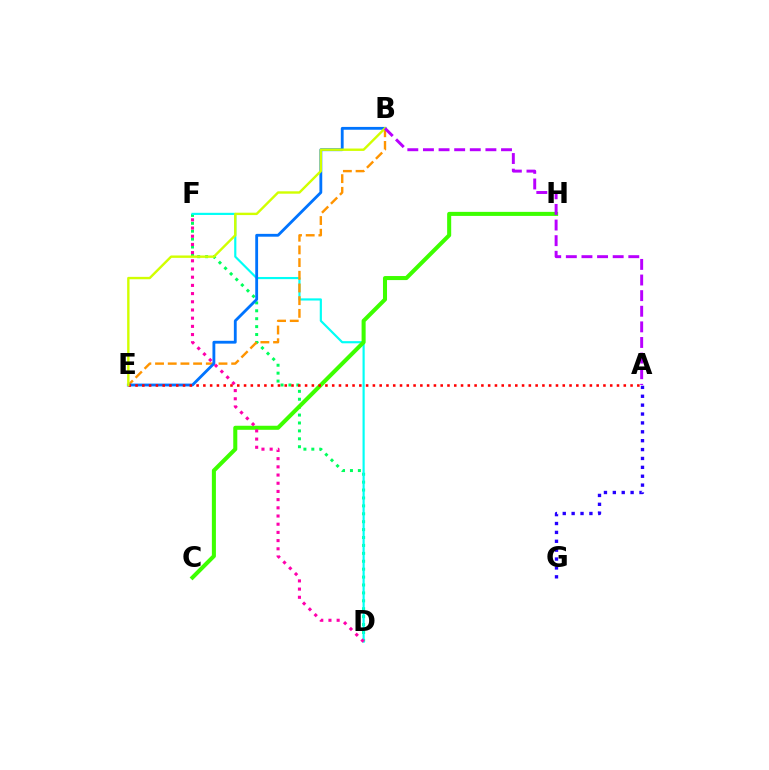{('A', 'G'): [{'color': '#2500ff', 'line_style': 'dotted', 'thickness': 2.41}], ('D', 'F'): [{'color': '#00ff5c', 'line_style': 'dotted', 'thickness': 2.15}, {'color': '#00fff6', 'line_style': 'solid', 'thickness': 1.56}, {'color': '#ff00ac', 'line_style': 'dotted', 'thickness': 2.23}], ('B', 'E'): [{'color': '#ff9400', 'line_style': 'dashed', 'thickness': 1.72}, {'color': '#0074ff', 'line_style': 'solid', 'thickness': 2.04}, {'color': '#d1ff00', 'line_style': 'solid', 'thickness': 1.72}], ('C', 'H'): [{'color': '#3dff00', 'line_style': 'solid', 'thickness': 2.91}], ('A', 'E'): [{'color': '#ff0000', 'line_style': 'dotted', 'thickness': 1.84}], ('A', 'B'): [{'color': '#b900ff', 'line_style': 'dashed', 'thickness': 2.12}]}